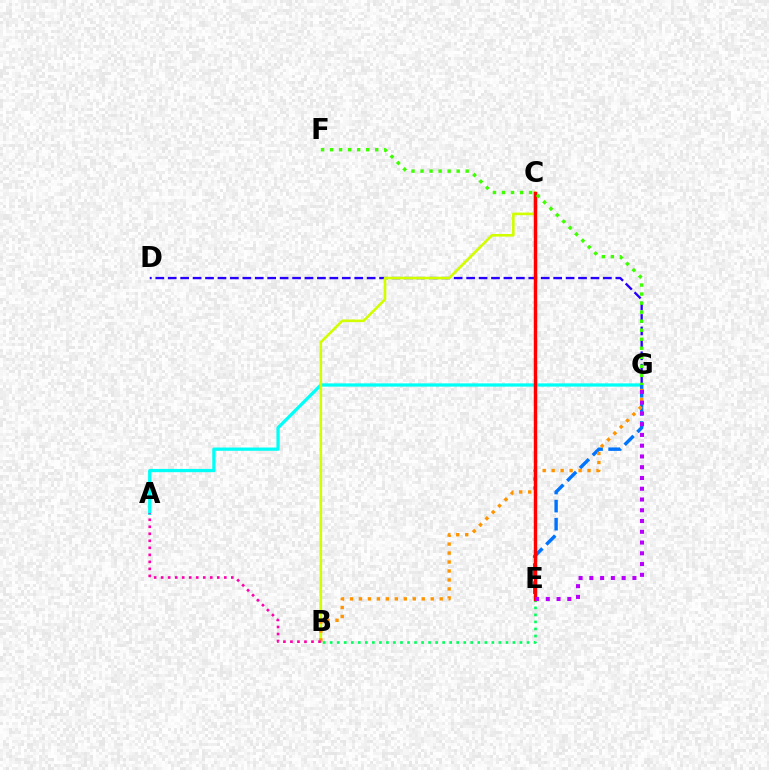{('A', 'G'): [{'color': '#00fff6', 'line_style': 'solid', 'thickness': 2.34}], ('D', 'G'): [{'color': '#2500ff', 'line_style': 'dashed', 'thickness': 1.69}], ('E', 'G'): [{'color': '#0074ff', 'line_style': 'dashed', 'thickness': 2.46}, {'color': '#b900ff', 'line_style': 'dotted', 'thickness': 2.92}], ('B', 'C'): [{'color': '#d1ff00', 'line_style': 'solid', 'thickness': 1.89}], ('B', 'G'): [{'color': '#ff9400', 'line_style': 'dotted', 'thickness': 2.44}], ('A', 'B'): [{'color': '#ff00ac', 'line_style': 'dotted', 'thickness': 1.91}], ('B', 'E'): [{'color': '#00ff5c', 'line_style': 'dotted', 'thickness': 1.91}], ('C', 'E'): [{'color': '#ff0000', 'line_style': 'solid', 'thickness': 2.48}], ('F', 'G'): [{'color': '#3dff00', 'line_style': 'dotted', 'thickness': 2.45}]}